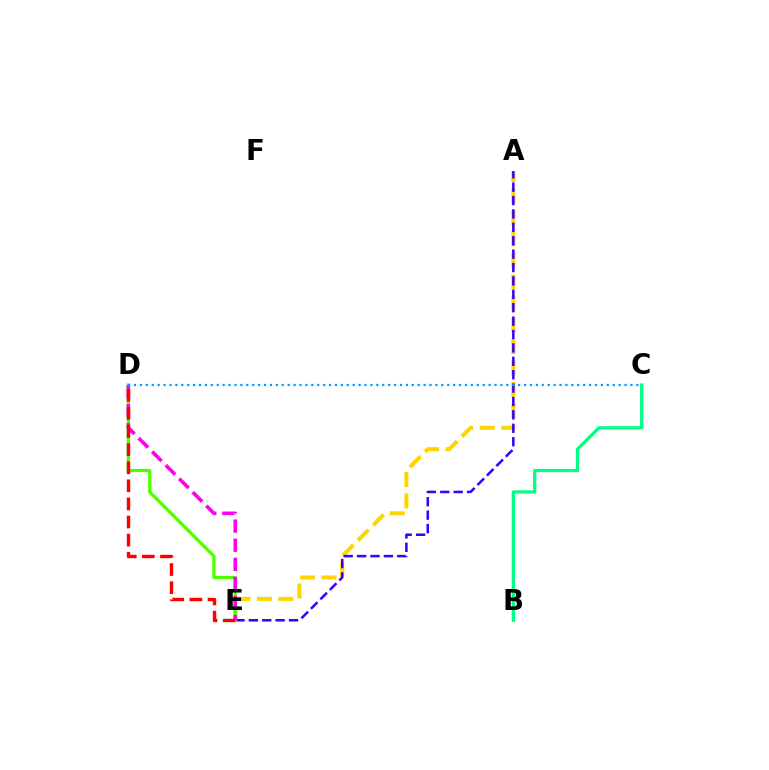{('A', 'E'): [{'color': '#ffd500', 'line_style': 'dashed', 'thickness': 2.92}, {'color': '#3700ff', 'line_style': 'dashed', 'thickness': 1.82}], ('D', 'E'): [{'color': '#4fff00', 'line_style': 'solid', 'thickness': 2.33}, {'color': '#ff00ed', 'line_style': 'dashed', 'thickness': 2.6}, {'color': '#ff0000', 'line_style': 'dashed', 'thickness': 2.46}], ('C', 'D'): [{'color': '#009eff', 'line_style': 'dotted', 'thickness': 1.61}], ('B', 'C'): [{'color': '#00ff86', 'line_style': 'solid', 'thickness': 2.34}]}